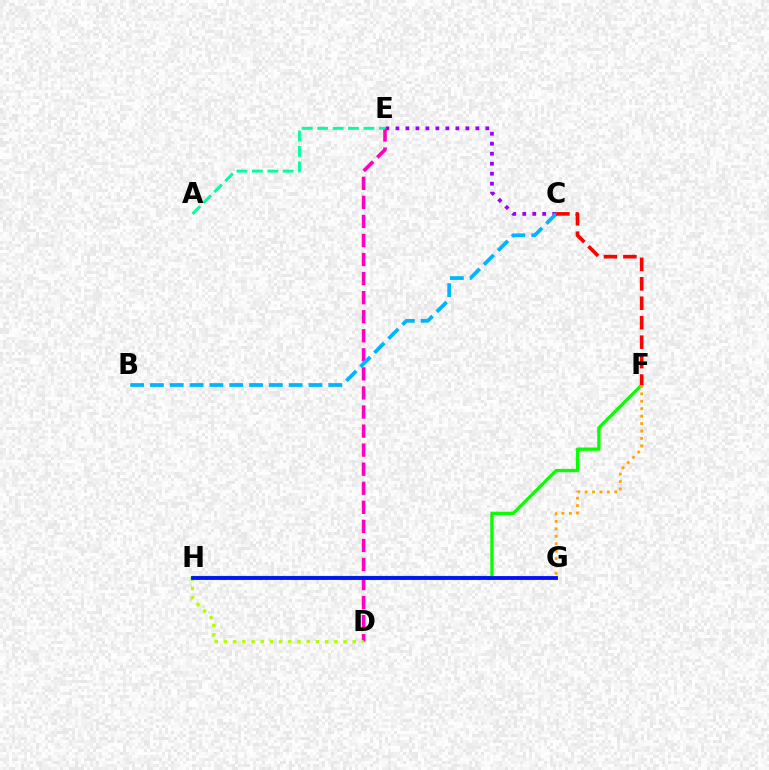{('C', 'E'): [{'color': '#9b00ff', 'line_style': 'dotted', 'thickness': 2.72}], ('F', 'H'): [{'color': '#08ff00', 'line_style': 'solid', 'thickness': 2.37}], ('D', 'E'): [{'color': '#ff00bd', 'line_style': 'dashed', 'thickness': 2.59}], ('D', 'H'): [{'color': '#b3ff00', 'line_style': 'dotted', 'thickness': 2.5}], ('B', 'C'): [{'color': '#00b5ff', 'line_style': 'dashed', 'thickness': 2.69}], ('A', 'E'): [{'color': '#00ff9d', 'line_style': 'dashed', 'thickness': 2.1}], ('F', 'G'): [{'color': '#ffa500', 'line_style': 'dotted', 'thickness': 2.02}], ('C', 'F'): [{'color': '#ff0000', 'line_style': 'dashed', 'thickness': 2.64}], ('G', 'H'): [{'color': '#0010ff', 'line_style': 'solid', 'thickness': 2.76}]}